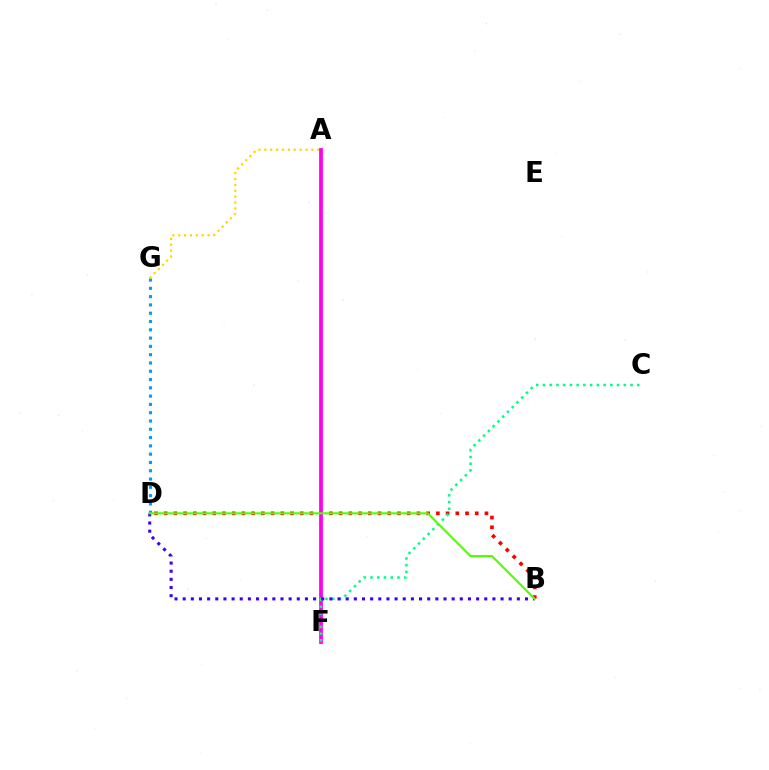{('D', 'G'): [{'color': '#009eff', 'line_style': 'dotted', 'thickness': 2.25}], ('A', 'G'): [{'color': '#ffd500', 'line_style': 'dotted', 'thickness': 1.59}], ('B', 'D'): [{'color': '#ff0000', 'line_style': 'dotted', 'thickness': 2.64}, {'color': '#3700ff', 'line_style': 'dotted', 'thickness': 2.21}, {'color': '#4fff00', 'line_style': 'solid', 'thickness': 1.53}], ('A', 'F'): [{'color': '#ff00ed', 'line_style': 'solid', 'thickness': 2.71}], ('C', 'F'): [{'color': '#00ff86', 'line_style': 'dotted', 'thickness': 1.83}]}